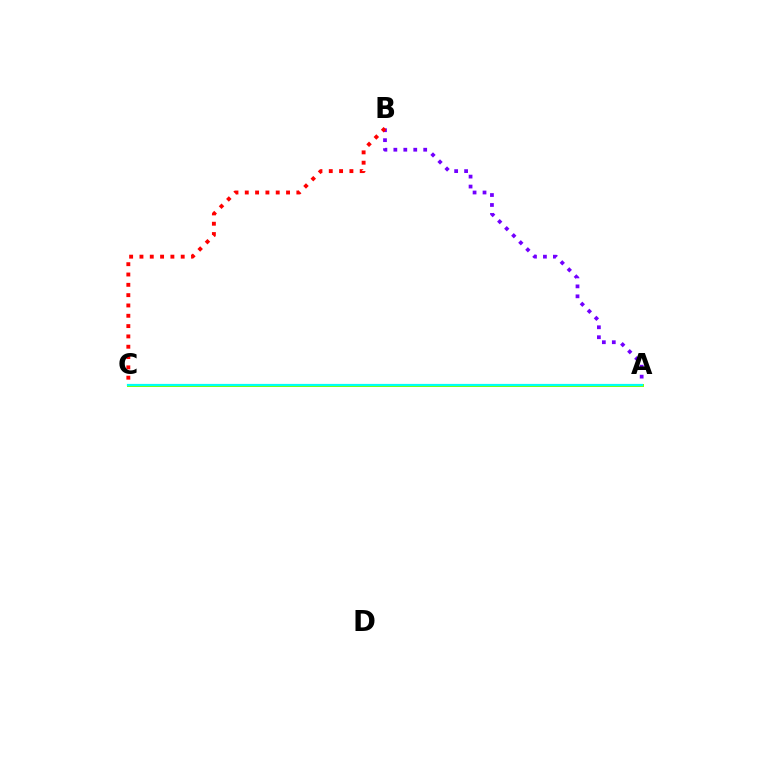{('A', 'B'): [{'color': '#7200ff', 'line_style': 'dotted', 'thickness': 2.7}], ('A', 'C'): [{'color': '#84ff00', 'line_style': 'solid', 'thickness': 2.16}, {'color': '#00fff6', 'line_style': 'solid', 'thickness': 1.6}], ('B', 'C'): [{'color': '#ff0000', 'line_style': 'dotted', 'thickness': 2.8}]}